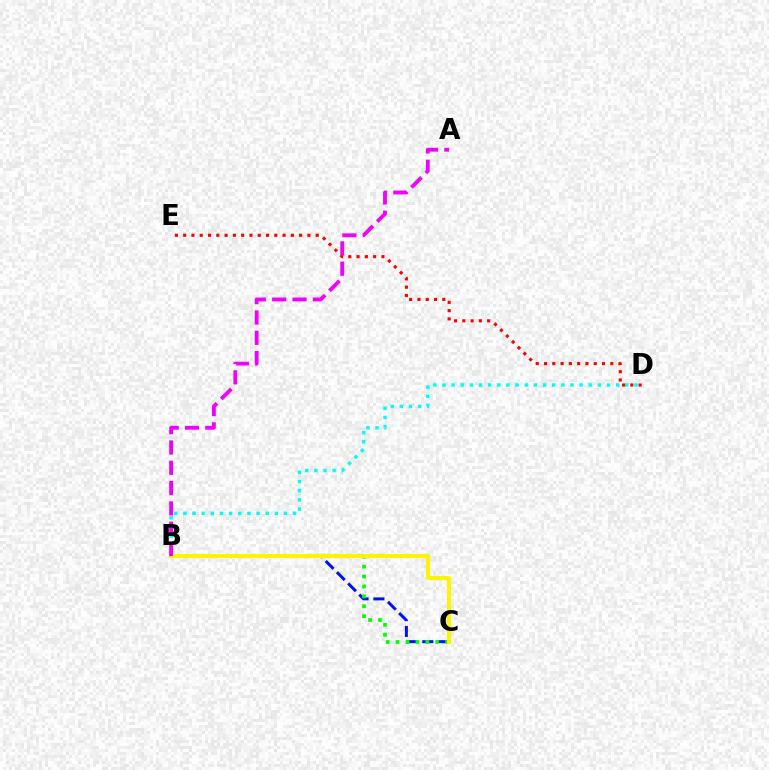{('B', 'C'): [{'color': '#0010ff', 'line_style': 'dashed', 'thickness': 2.15}, {'color': '#08ff00', 'line_style': 'dotted', 'thickness': 2.69}, {'color': '#fcf500', 'line_style': 'solid', 'thickness': 2.93}], ('D', 'E'): [{'color': '#ff0000', 'line_style': 'dotted', 'thickness': 2.25}], ('B', 'D'): [{'color': '#00fff6', 'line_style': 'dotted', 'thickness': 2.48}], ('A', 'B'): [{'color': '#ee00ff', 'line_style': 'dashed', 'thickness': 2.76}]}